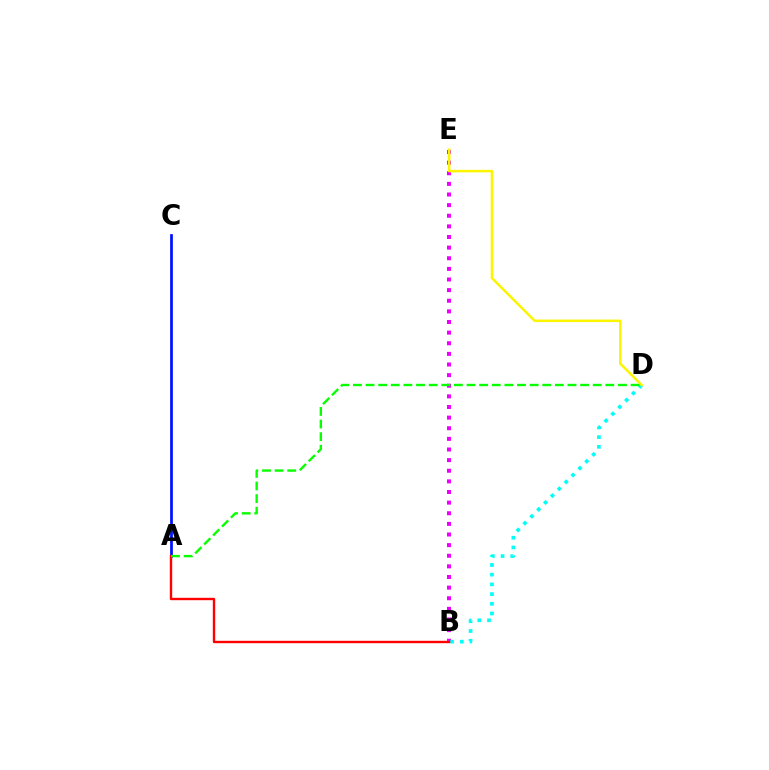{('B', 'E'): [{'color': '#ee00ff', 'line_style': 'dotted', 'thickness': 2.89}], ('A', 'C'): [{'color': '#0010ff', 'line_style': 'solid', 'thickness': 1.96}], ('B', 'D'): [{'color': '#00fff6', 'line_style': 'dotted', 'thickness': 2.64}], ('A', 'B'): [{'color': '#ff0000', 'line_style': 'solid', 'thickness': 1.71}], ('D', 'E'): [{'color': '#fcf500', 'line_style': 'solid', 'thickness': 1.82}], ('A', 'D'): [{'color': '#08ff00', 'line_style': 'dashed', 'thickness': 1.71}]}